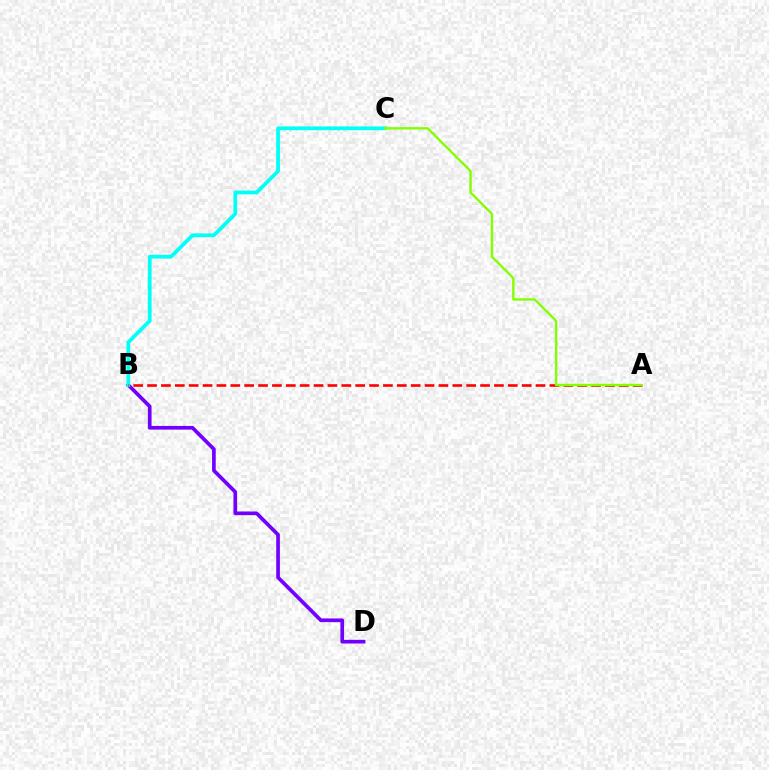{('B', 'D'): [{'color': '#7200ff', 'line_style': 'solid', 'thickness': 2.66}], ('B', 'C'): [{'color': '#00fff6', 'line_style': 'solid', 'thickness': 2.7}], ('A', 'B'): [{'color': '#ff0000', 'line_style': 'dashed', 'thickness': 1.88}], ('A', 'C'): [{'color': '#84ff00', 'line_style': 'solid', 'thickness': 1.71}]}